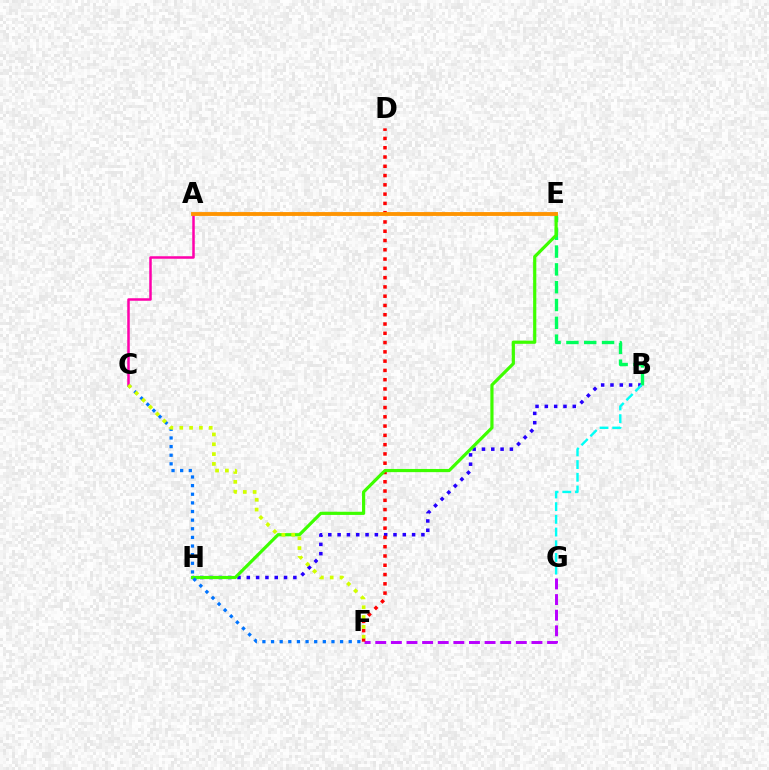{('B', 'H'): [{'color': '#2500ff', 'line_style': 'dotted', 'thickness': 2.53}], ('F', 'G'): [{'color': '#b900ff', 'line_style': 'dashed', 'thickness': 2.12}], ('B', 'E'): [{'color': '#00ff5c', 'line_style': 'dashed', 'thickness': 2.42}], ('D', 'F'): [{'color': '#ff0000', 'line_style': 'dotted', 'thickness': 2.52}], ('A', 'C'): [{'color': '#ff00ac', 'line_style': 'solid', 'thickness': 1.81}], ('B', 'G'): [{'color': '#00fff6', 'line_style': 'dashed', 'thickness': 1.72}], ('E', 'H'): [{'color': '#3dff00', 'line_style': 'solid', 'thickness': 2.29}], ('C', 'F'): [{'color': '#0074ff', 'line_style': 'dotted', 'thickness': 2.34}, {'color': '#d1ff00', 'line_style': 'dotted', 'thickness': 2.67}], ('A', 'E'): [{'color': '#ff9400', 'line_style': 'solid', 'thickness': 2.77}]}